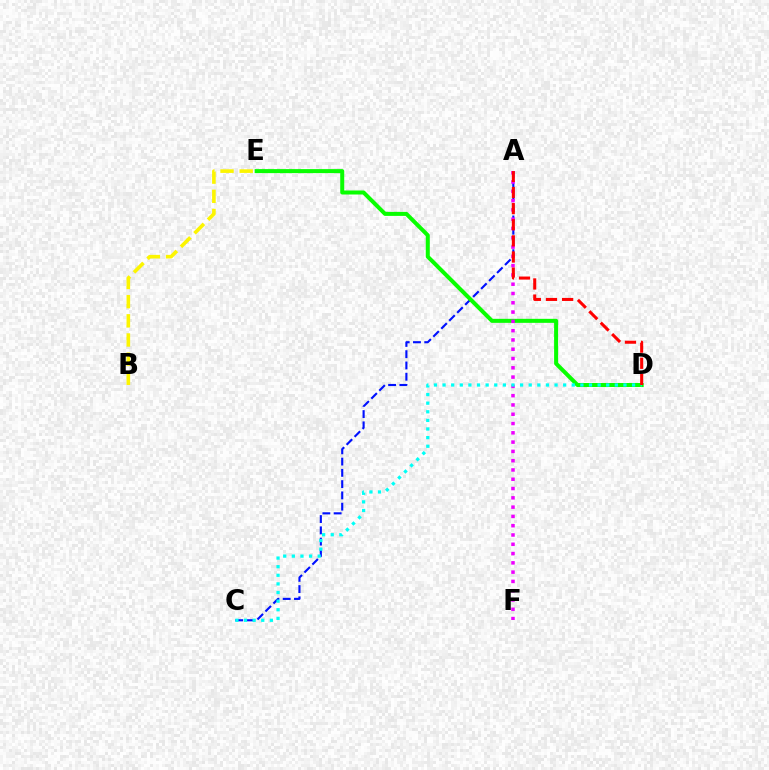{('A', 'C'): [{'color': '#0010ff', 'line_style': 'dashed', 'thickness': 1.53}], ('B', 'E'): [{'color': '#fcf500', 'line_style': 'dashed', 'thickness': 2.6}], ('D', 'E'): [{'color': '#08ff00', 'line_style': 'solid', 'thickness': 2.89}], ('A', 'F'): [{'color': '#ee00ff', 'line_style': 'dotted', 'thickness': 2.52}], ('C', 'D'): [{'color': '#00fff6', 'line_style': 'dotted', 'thickness': 2.34}], ('A', 'D'): [{'color': '#ff0000', 'line_style': 'dashed', 'thickness': 2.19}]}